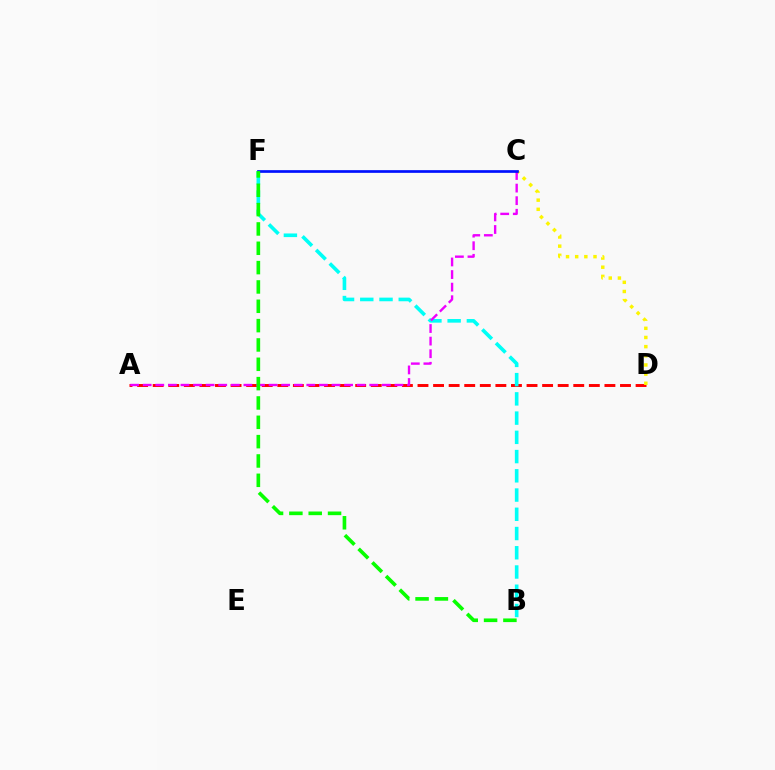{('A', 'D'): [{'color': '#ff0000', 'line_style': 'dashed', 'thickness': 2.12}], ('B', 'F'): [{'color': '#00fff6', 'line_style': 'dashed', 'thickness': 2.61}, {'color': '#08ff00', 'line_style': 'dashed', 'thickness': 2.63}], ('C', 'D'): [{'color': '#fcf500', 'line_style': 'dotted', 'thickness': 2.49}], ('A', 'C'): [{'color': '#ee00ff', 'line_style': 'dashed', 'thickness': 1.71}], ('C', 'F'): [{'color': '#0010ff', 'line_style': 'solid', 'thickness': 1.94}]}